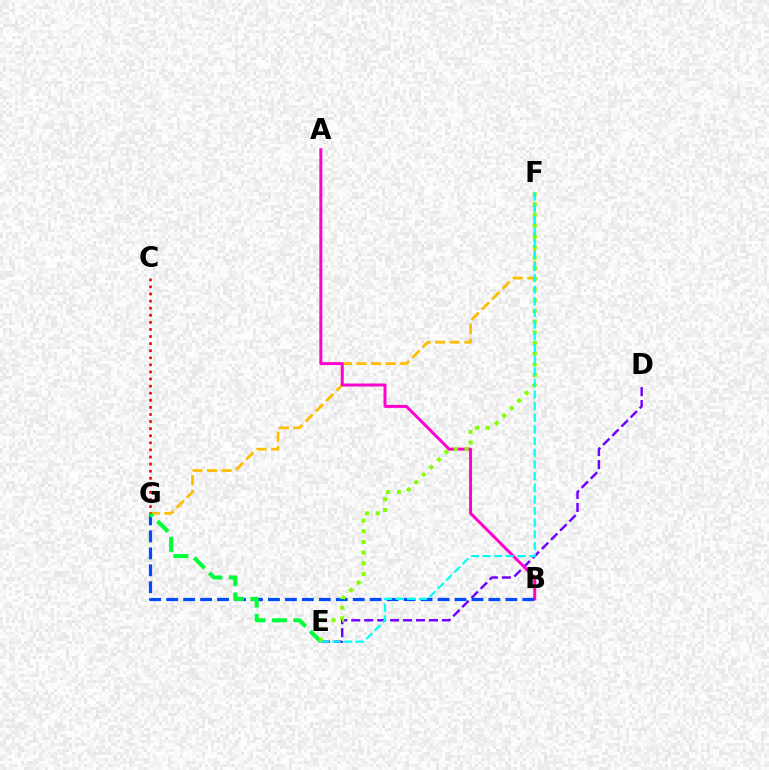{('F', 'G'): [{'color': '#ffbd00', 'line_style': 'dashed', 'thickness': 1.98}], ('D', 'E'): [{'color': '#7200ff', 'line_style': 'dashed', 'thickness': 1.76}], ('A', 'B'): [{'color': '#ff00cf', 'line_style': 'solid', 'thickness': 2.13}], ('B', 'G'): [{'color': '#004bff', 'line_style': 'dashed', 'thickness': 2.3}], ('E', 'G'): [{'color': '#00ff39', 'line_style': 'dashed', 'thickness': 2.91}], ('E', 'F'): [{'color': '#84ff00', 'line_style': 'dotted', 'thickness': 2.9}, {'color': '#00fff6', 'line_style': 'dashed', 'thickness': 1.58}], ('C', 'G'): [{'color': '#ff0000', 'line_style': 'dotted', 'thickness': 1.93}]}